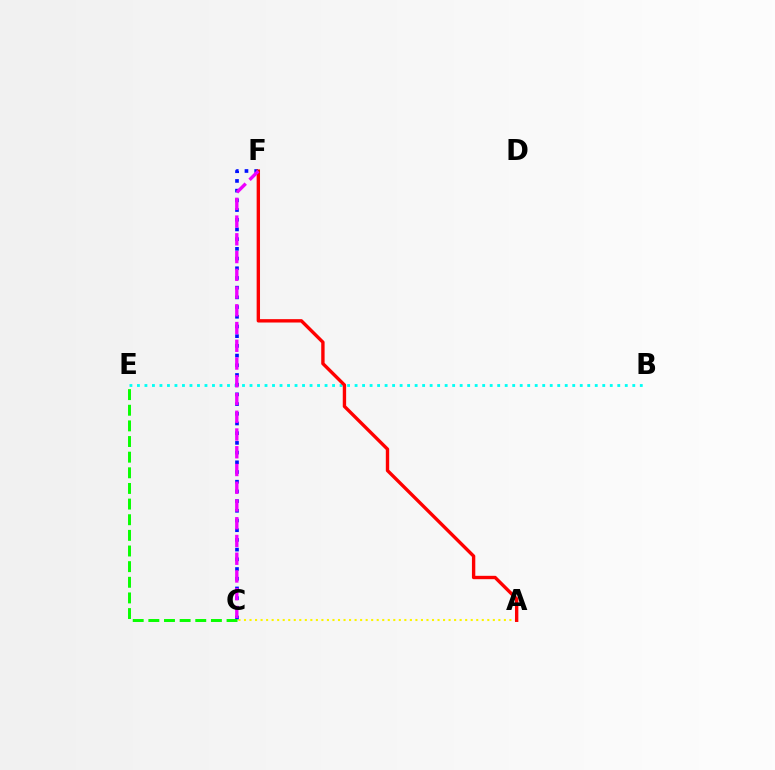{('A', 'C'): [{'color': '#fcf500', 'line_style': 'dotted', 'thickness': 1.5}], ('B', 'E'): [{'color': '#00fff6', 'line_style': 'dotted', 'thickness': 2.04}], ('C', 'F'): [{'color': '#0010ff', 'line_style': 'dotted', 'thickness': 2.64}, {'color': '#ee00ff', 'line_style': 'dashed', 'thickness': 2.41}], ('A', 'F'): [{'color': '#ff0000', 'line_style': 'solid', 'thickness': 2.43}], ('C', 'E'): [{'color': '#08ff00', 'line_style': 'dashed', 'thickness': 2.12}]}